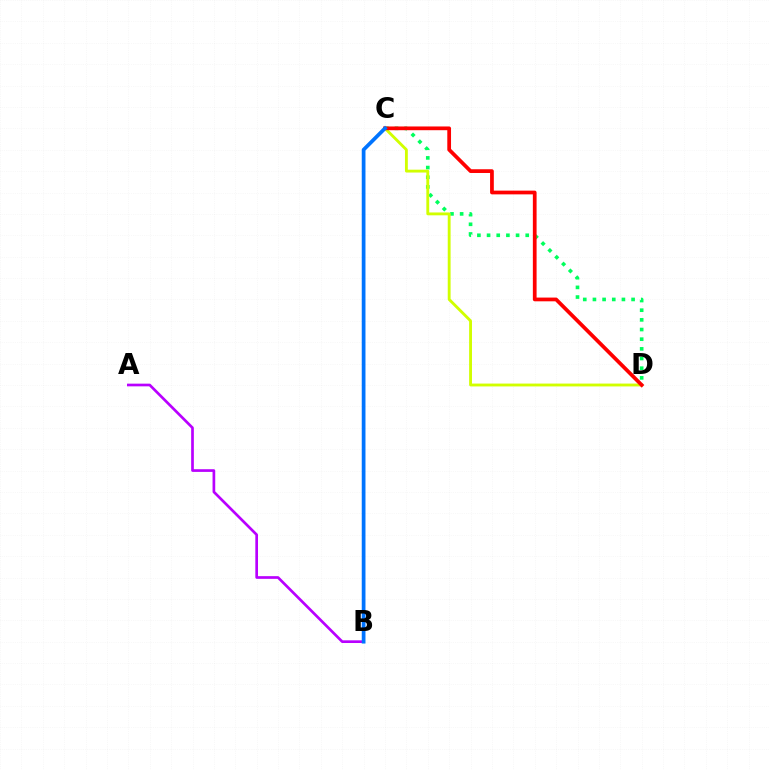{('C', 'D'): [{'color': '#00ff5c', 'line_style': 'dotted', 'thickness': 2.63}, {'color': '#d1ff00', 'line_style': 'solid', 'thickness': 2.06}, {'color': '#ff0000', 'line_style': 'solid', 'thickness': 2.69}], ('A', 'B'): [{'color': '#b900ff', 'line_style': 'solid', 'thickness': 1.93}], ('B', 'C'): [{'color': '#0074ff', 'line_style': 'solid', 'thickness': 2.69}]}